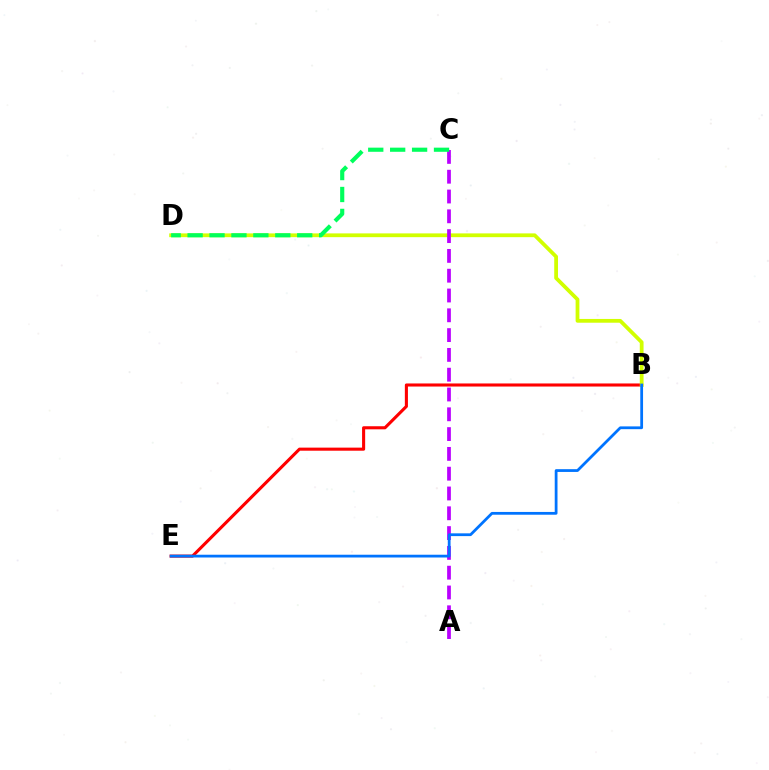{('B', 'E'): [{'color': '#ff0000', 'line_style': 'solid', 'thickness': 2.22}, {'color': '#0074ff', 'line_style': 'solid', 'thickness': 2.0}], ('B', 'D'): [{'color': '#d1ff00', 'line_style': 'solid', 'thickness': 2.72}], ('A', 'C'): [{'color': '#b900ff', 'line_style': 'dashed', 'thickness': 2.69}], ('C', 'D'): [{'color': '#00ff5c', 'line_style': 'dashed', 'thickness': 2.98}]}